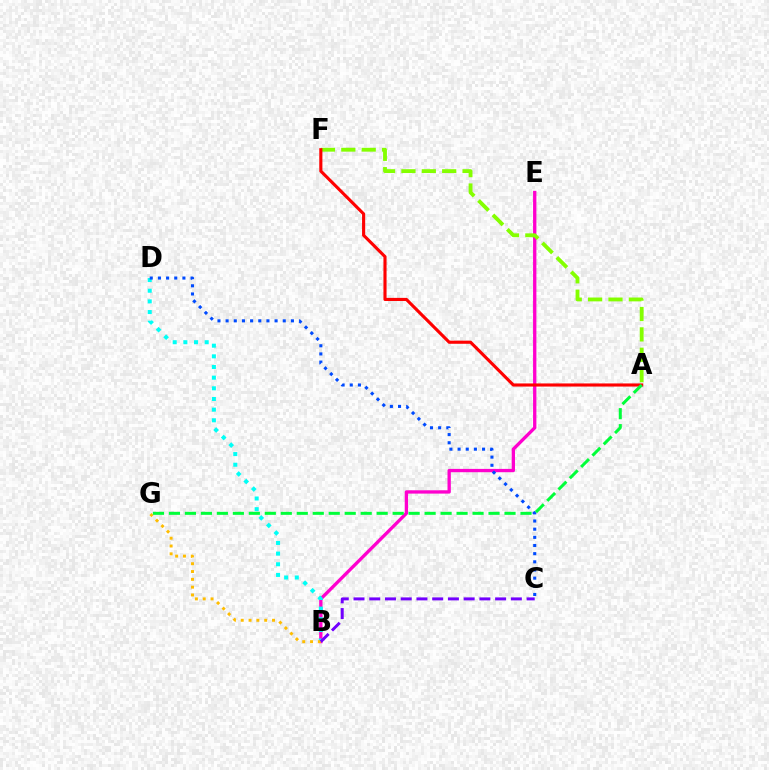{('B', 'E'): [{'color': '#ff00cf', 'line_style': 'solid', 'thickness': 2.39}], ('B', 'D'): [{'color': '#00fff6', 'line_style': 'dotted', 'thickness': 2.9}], ('C', 'D'): [{'color': '#004bff', 'line_style': 'dotted', 'thickness': 2.22}], ('A', 'F'): [{'color': '#84ff00', 'line_style': 'dashed', 'thickness': 2.77}, {'color': '#ff0000', 'line_style': 'solid', 'thickness': 2.25}], ('B', 'G'): [{'color': '#ffbd00', 'line_style': 'dotted', 'thickness': 2.12}], ('A', 'G'): [{'color': '#00ff39', 'line_style': 'dashed', 'thickness': 2.17}], ('B', 'C'): [{'color': '#7200ff', 'line_style': 'dashed', 'thickness': 2.14}]}